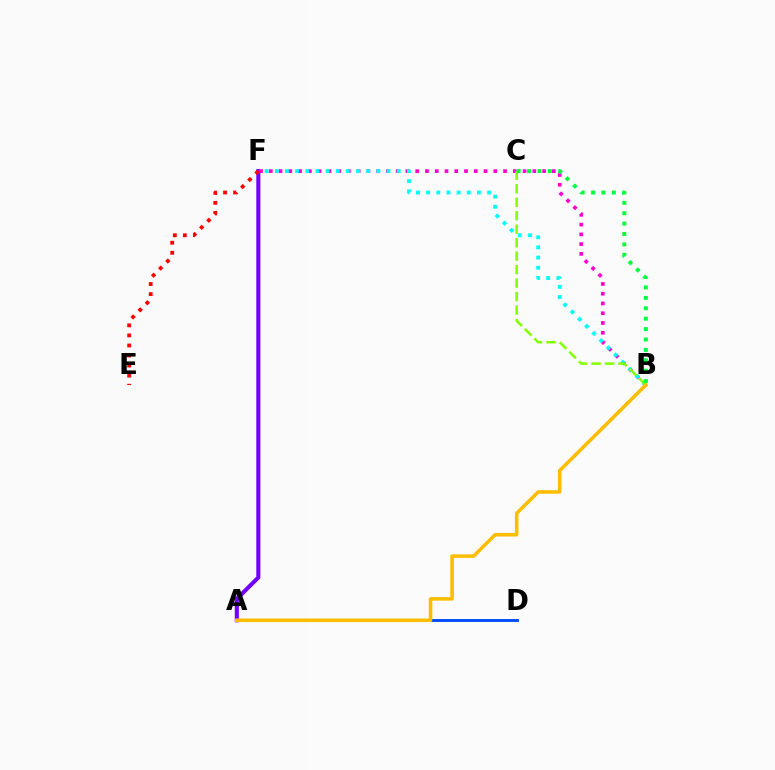{('A', 'F'): [{'color': '#7200ff', 'line_style': 'solid', 'thickness': 2.93}], ('B', 'F'): [{'color': '#ff00cf', 'line_style': 'dotted', 'thickness': 2.65}, {'color': '#00fff6', 'line_style': 'dotted', 'thickness': 2.76}], ('B', 'C'): [{'color': '#84ff00', 'line_style': 'dashed', 'thickness': 1.83}, {'color': '#00ff39', 'line_style': 'dotted', 'thickness': 2.83}], ('E', 'F'): [{'color': '#ff0000', 'line_style': 'dotted', 'thickness': 2.73}], ('A', 'D'): [{'color': '#004bff', 'line_style': 'solid', 'thickness': 2.09}], ('A', 'B'): [{'color': '#ffbd00', 'line_style': 'solid', 'thickness': 2.57}]}